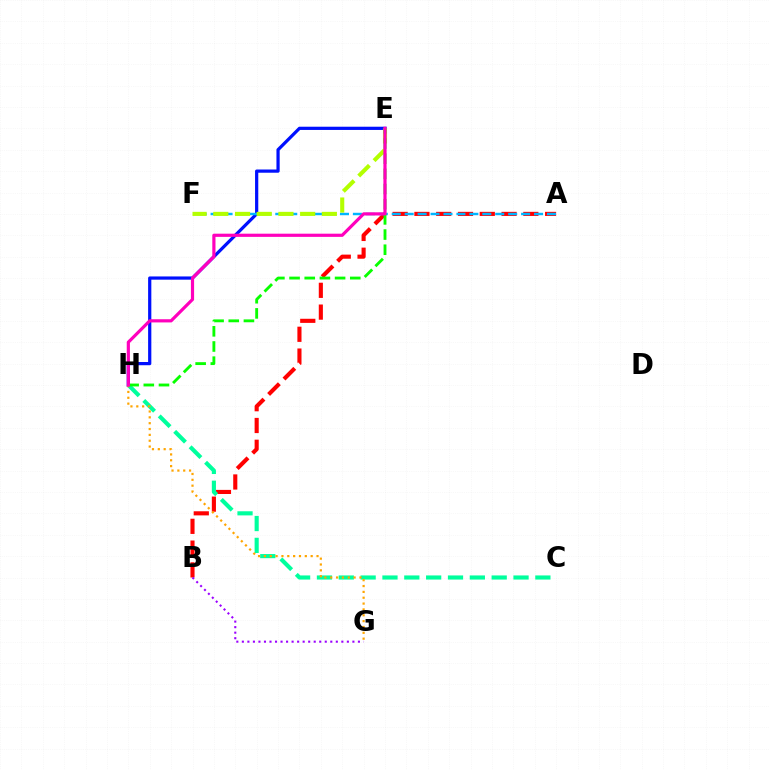{('E', 'H'): [{'color': '#0010ff', 'line_style': 'solid', 'thickness': 2.32}, {'color': '#08ff00', 'line_style': 'dashed', 'thickness': 2.06}, {'color': '#ff00bd', 'line_style': 'solid', 'thickness': 2.29}], ('A', 'B'): [{'color': '#ff0000', 'line_style': 'dashed', 'thickness': 2.96}], ('C', 'H'): [{'color': '#00ff9d', 'line_style': 'dashed', 'thickness': 2.97}], ('A', 'F'): [{'color': '#00b5ff', 'line_style': 'dashed', 'thickness': 1.76}], ('E', 'F'): [{'color': '#b3ff00', 'line_style': 'dashed', 'thickness': 2.95}], ('G', 'H'): [{'color': '#ffa500', 'line_style': 'dotted', 'thickness': 1.59}], ('B', 'G'): [{'color': '#9b00ff', 'line_style': 'dotted', 'thickness': 1.5}]}